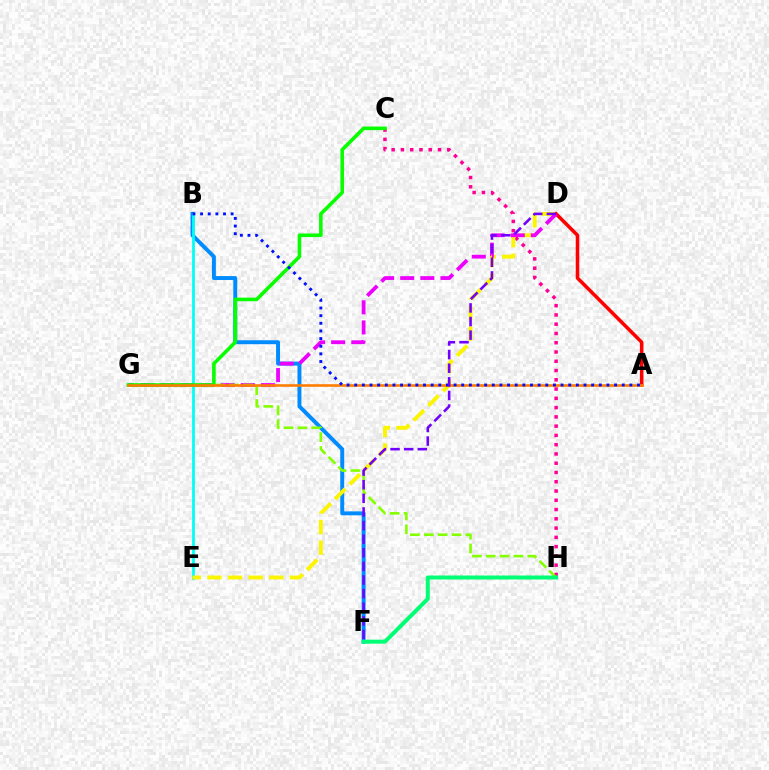{('B', 'F'): [{'color': '#008cff', 'line_style': 'solid', 'thickness': 2.84}], ('B', 'E'): [{'color': '#00fff6', 'line_style': 'solid', 'thickness': 1.99}], ('C', 'H'): [{'color': '#ff0094', 'line_style': 'dotted', 'thickness': 2.52}], ('D', 'E'): [{'color': '#fcf500', 'line_style': 'dashed', 'thickness': 2.8}], ('A', 'D'): [{'color': '#ff0000', 'line_style': 'solid', 'thickness': 2.55}], ('D', 'G'): [{'color': '#ee00ff', 'line_style': 'dashed', 'thickness': 2.73}], ('G', 'H'): [{'color': '#84ff00', 'line_style': 'dashed', 'thickness': 1.89}], ('C', 'G'): [{'color': '#08ff00', 'line_style': 'solid', 'thickness': 2.58}], ('F', 'H'): [{'color': '#00ff74', 'line_style': 'solid', 'thickness': 2.87}], ('A', 'G'): [{'color': '#ff7c00', 'line_style': 'solid', 'thickness': 1.87}], ('A', 'B'): [{'color': '#0010ff', 'line_style': 'dotted', 'thickness': 2.08}], ('D', 'F'): [{'color': '#7200ff', 'line_style': 'dashed', 'thickness': 1.85}]}